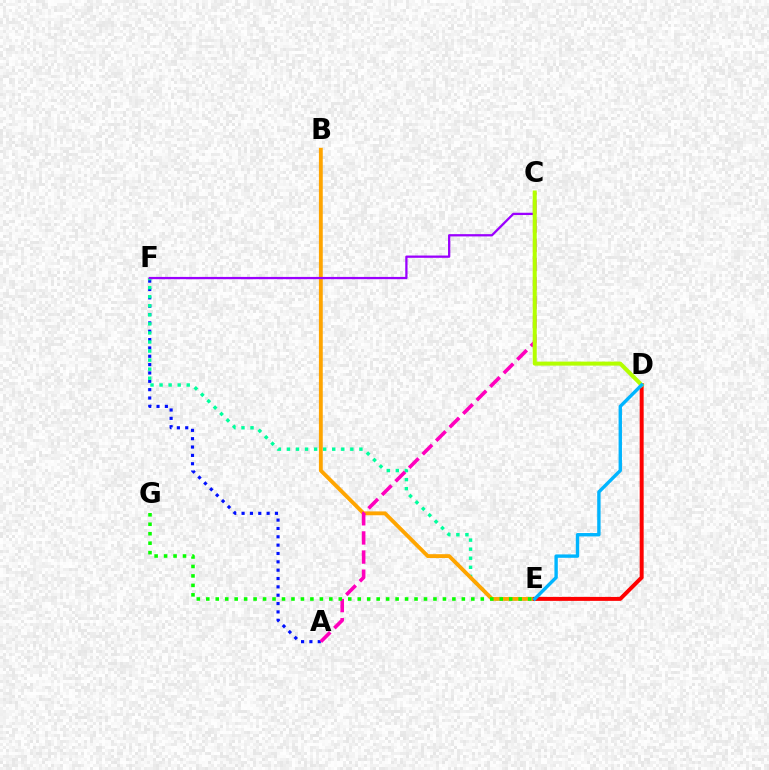{('A', 'F'): [{'color': '#0010ff', 'line_style': 'dotted', 'thickness': 2.27}], ('E', 'F'): [{'color': '#00ff9d', 'line_style': 'dotted', 'thickness': 2.46}], ('B', 'E'): [{'color': '#ffa500', 'line_style': 'solid', 'thickness': 2.78}], ('D', 'E'): [{'color': '#ff0000', 'line_style': 'solid', 'thickness': 2.85}, {'color': '#00b5ff', 'line_style': 'solid', 'thickness': 2.44}], ('A', 'C'): [{'color': '#ff00bd', 'line_style': 'dashed', 'thickness': 2.6}], ('C', 'F'): [{'color': '#9b00ff', 'line_style': 'solid', 'thickness': 1.64}], ('C', 'D'): [{'color': '#b3ff00', 'line_style': 'solid', 'thickness': 2.89}], ('E', 'G'): [{'color': '#08ff00', 'line_style': 'dotted', 'thickness': 2.57}]}